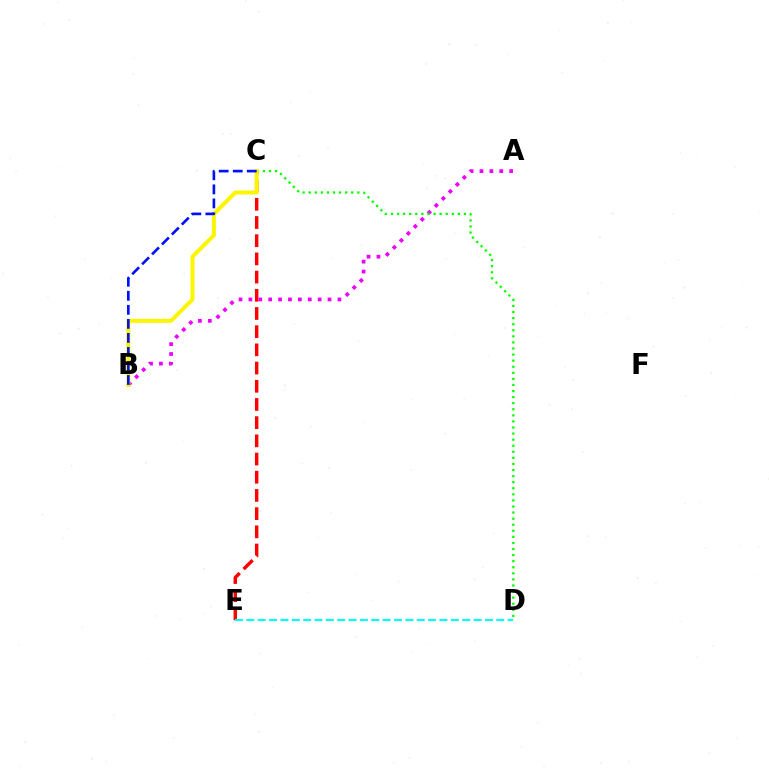{('C', 'E'): [{'color': '#ff0000', 'line_style': 'dashed', 'thickness': 2.47}], ('A', 'B'): [{'color': '#ee00ff', 'line_style': 'dotted', 'thickness': 2.69}], ('C', 'D'): [{'color': '#08ff00', 'line_style': 'dotted', 'thickness': 1.65}], ('D', 'E'): [{'color': '#00fff6', 'line_style': 'dashed', 'thickness': 1.54}], ('B', 'C'): [{'color': '#fcf500', 'line_style': 'solid', 'thickness': 2.88}, {'color': '#0010ff', 'line_style': 'dashed', 'thickness': 1.91}]}